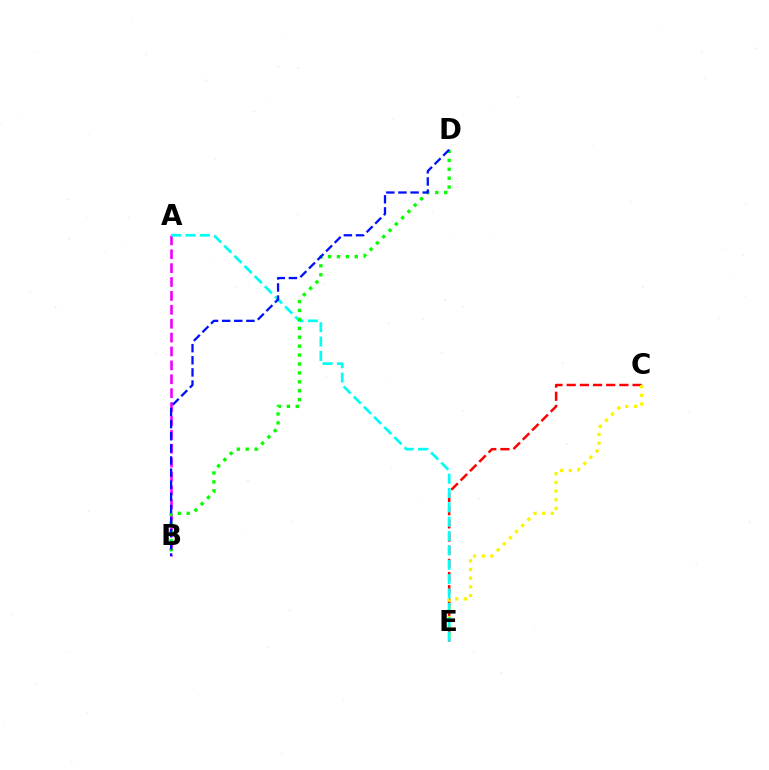{('A', 'B'): [{'color': '#ee00ff', 'line_style': 'dashed', 'thickness': 1.89}], ('C', 'E'): [{'color': '#ff0000', 'line_style': 'dashed', 'thickness': 1.79}, {'color': '#fcf500', 'line_style': 'dotted', 'thickness': 2.36}], ('A', 'E'): [{'color': '#00fff6', 'line_style': 'dashed', 'thickness': 1.95}], ('B', 'D'): [{'color': '#08ff00', 'line_style': 'dotted', 'thickness': 2.42}, {'color': '#0010ff', 'line_style': 'dashed', 'thickness': 1.65}]}